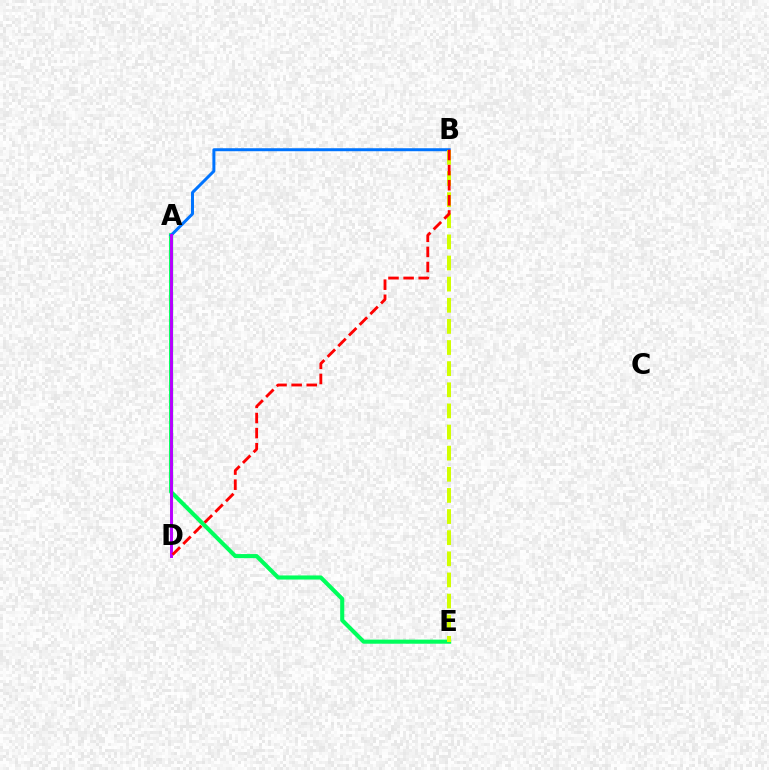{('A', 'E'): [{'color': '#00ff5c', 'line_style': 'solid', 'thickness': 2.95}], ('A', 'B'): [{'color': '#0074ff', 'line_style': 'solid', 'thickness': 2.15}], ('A', 'D'): [{'color': '#b900ff', 'line_style': 'solid', 'thickness': 2.12}], ('B', 'E'): [{'color': '#d1ff00', 'line_style': 'dashed', 'thickness': 2.87}], ('B', 'D'): [{'color': '#ff0000', 'line_style': 'dashed', 'thickness': 2.05}]}